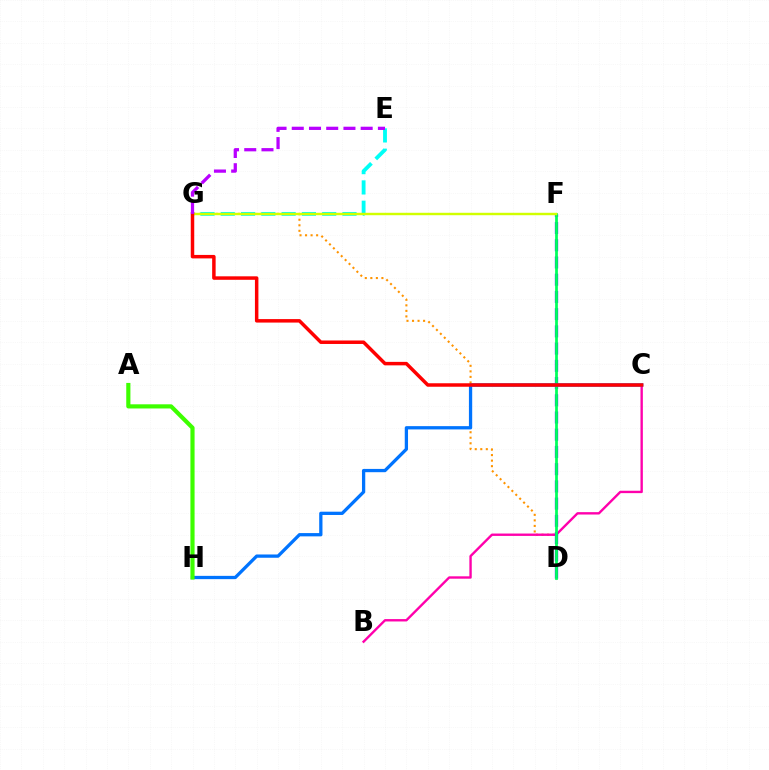{('D', 'G'): [{'color': '#ff9400', 'line_style': 'dotted', 'thickness': 1.5}], ('B', 'C'): [{'color': '#ff00ac', 'line_style': 'solid', 'thickness': 1.71}], ('D', 'F'): [{'color': '#2500ff', 'line_style': 'dashed', 'thickness': 2.34}, {'color': '#00ff5c', 'line_style': 'solid', 'thickness': 1.98}], ('E', 'G'): [{'color': '#00fff6', 'line_style': 'dashed', 'thickness': 2.76}, {'color': '#b900ff', 'line_style': 'dashed', 'thickness': 2.34}], ('F', 'G'): [{'color': '#d1ff00', 'line_style': 'solid', 'thickness': 1.75}], ('C', 'H'): [{'color': '#0074ff', 'line_style': 'solid', 'thickness': 2.36}], ('C', 'G'): [{'color': '#ff0000', 'line_style': 'solid', 'thickness': 2.51}], ('A', 'H'): [{'color': '#3dff00', 'line_style': 'solid', 'thickness': 2.99}]}